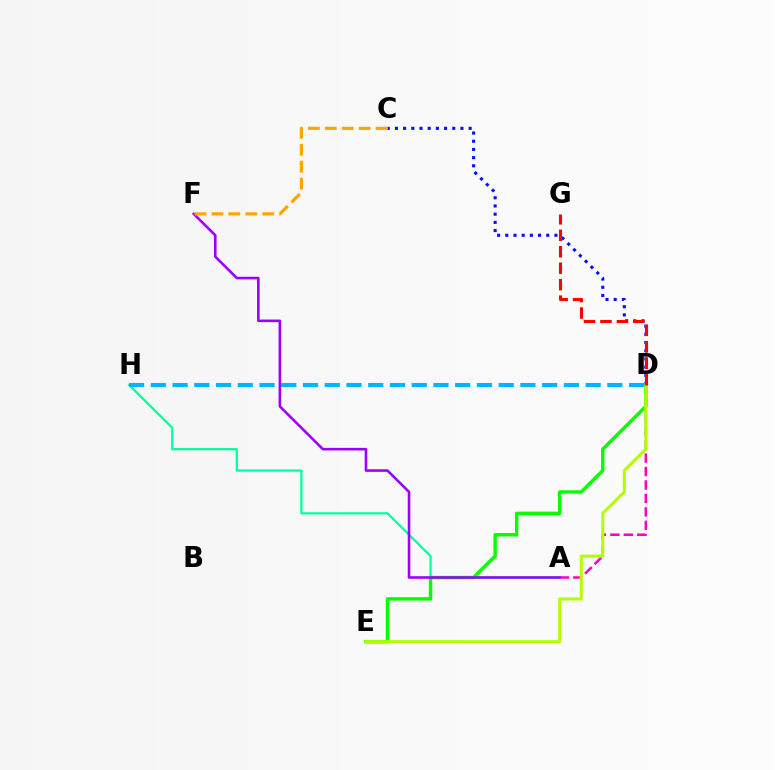{('A', 'H'): [{'color': '#00ff9d', 'line_style': 'solid', 'thickness': 1.6}], ('C', 'D'): [{'color': '#0010ff', 'line_style': 'dotted', 'thickness': 2.23}], ('A', 'D'): [{'color': '#ff00bd', 'line_style': 'dashed', 'thickness': 1.83}], ('D', 'E'): [{'color': '#08ff00', 'line_style': 'solid', 'thickness': 2.47}, {'color': '#b3ff00', 'line_style': 'solid', 'thickness': 2.2}], ('A', 'F'): [{'color': '#9b00ff', 'line_style': 'solid', 'thickness': 1.86}], ('C', 'F'): [{'color': '#ffa500', 'line_style': 'dashed', 'thickness': 2.3}], ('D', 'G'): [{'color': '#ff0000', 'line_style': 'dashed', 'thickness': 2.24}], ('D', 'H'): [{'color': '#00b5ff', 'line_style': 'dashed', 'thickness': 2.95}]}